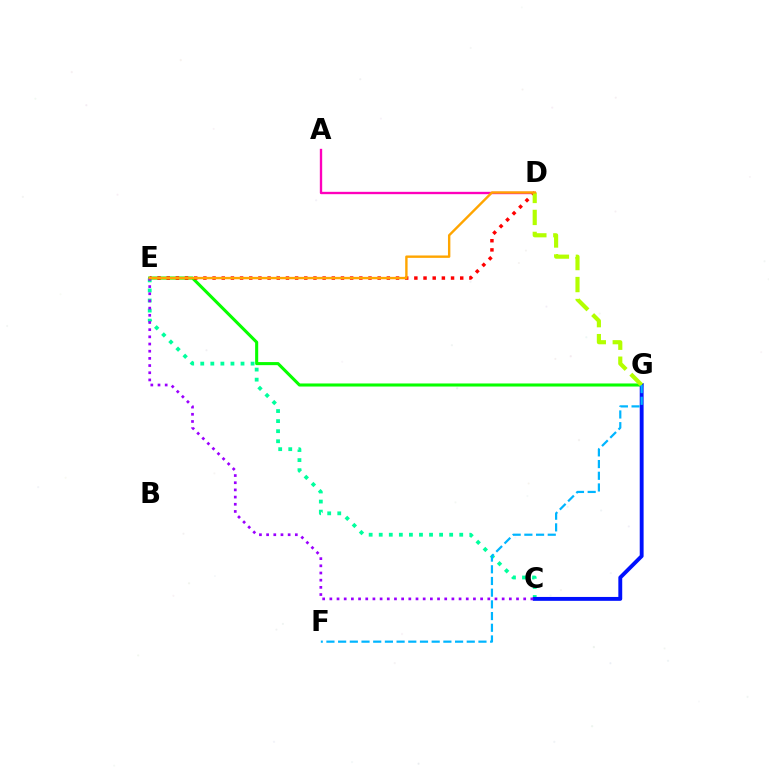{('A', 'D'): [{'color': '#ff00bd', 'line_style': 'solid', 'thickness': 1.69}], ('E', 'G'): [{'color': '#08ff00', 'line_style': 'solid', 'thickness': 2.21}], ('D', 'E'): [{'color': '#ff0000', 'line_style': 'dotted', 'thickness': 2.49}, {'color': '#ffa500', 'line_style': 'solid', 'thickness': 1.72}], ('C', 'E'): [{'color': '#00ff9d', 'line_style': 'dotted', 'thickness': 2.73}, {'color': '#9b00ff', 'line_style': 'dotted', 'thickness': 1.95}], ('C', 'G'): [{'color': '#0010ff', 'line_style': 'solid', 'thickness': 2.79}], ('D', 'G'): [{'color': '#b3ff00', 'line_style': 'dashed', 'thickness': 2.99}], ('F', 'G'): [{'color': '#00b5ff', 'line_style': 'dashed', 'thickness': 1.59}]}